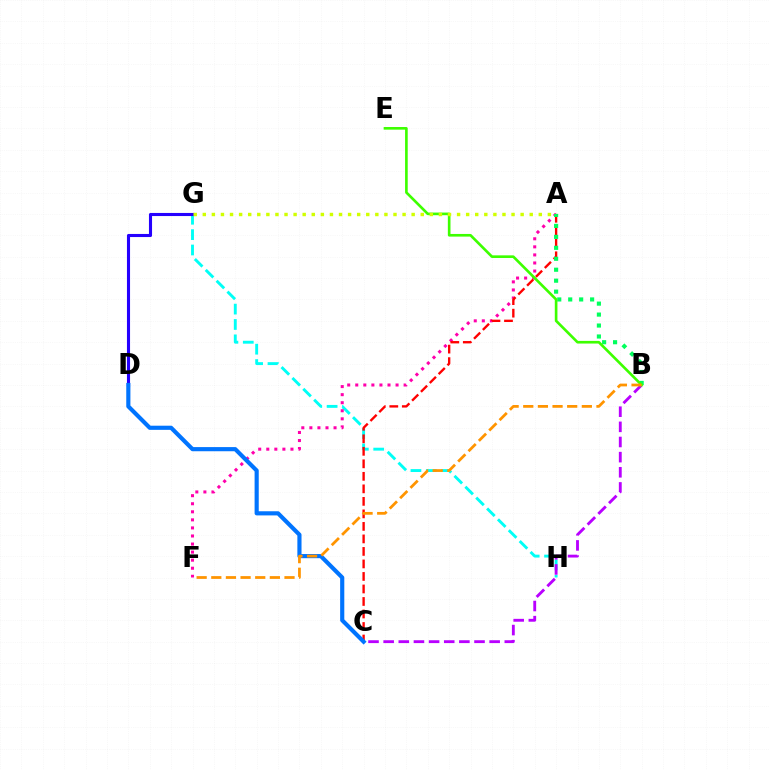{('G', 'H'): [{'color': '#00fff6', 'line_style': 'dashed', 'thickness': 2.09}], ('D', 'G'): [{'color': '#2500ff', 'line_style': 'solid', 'thickness': 2.23}], ('A', 'F'): [{'color': '#ff00ac', 'line_style': 'dotted', 'thickness': 2.19}], ('A', 'C'): [{'color': '#ff0000', 'line_style': 'dashed', 'thickness': 1.7}], ('B', 'C'): [{'color': '#b900ff', 'line_style': 'dashed', 'thickness': 2.06}], ('A', 'B'): [{'color': '#00ff5c', 'line_style': 'dotted', 'thickness': 2.98}], ('B', 'E'): [{'color': '#3dff00', 'line_style': 'solid', 'thickness': 1.9}], ('C', 'D'): [{'color': '#0074ff', 'line_style': 'solid', 'thickness': 2.99}], ('A', 'G'): [{'color': '#d1ff00', 'line_style': 'dotted', 'thickness': 2.47}], ('B', 'F'): [{'color': '#ff9400', 'line_style': 'dashed', 'thickness': 1.99}]}